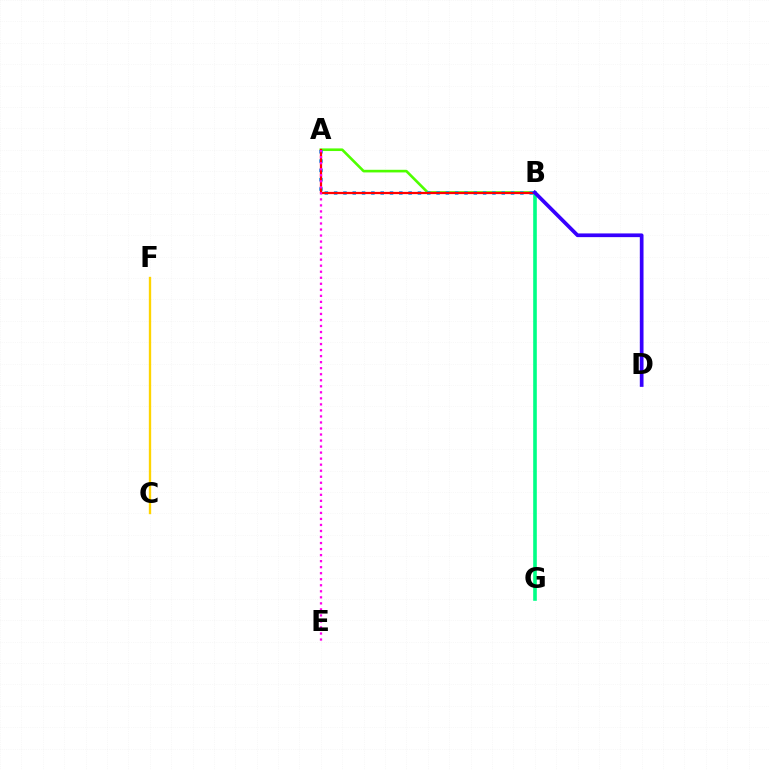{('A', 'B'): [{'color': '#4fff00', 'line_style': 'solid', 'thickness': 1.89}, {'color': '#009eff', 'line_style': 'dotted', 'thickness': 2.53}, {'color': '#ff0000', 'line_style': 'solid', 'thickness': 1.62}], ('B', 'G'): [{'color': '#00ff86', 'line_style': 'solid', 'thickness': 2.61}], ('A', 'E'): [{'color': '#ff00ed', 'line_style': 'dotted', 'thickness': 1.64}], ('B', 'D'): [{'color': '#3700ff', 'line_style': 'solid', 'thickness': 2.67}], ('C', 'F'): [{'color': '#ffd500', 'line_style': 'solid', 'thickness': 1.69}]}